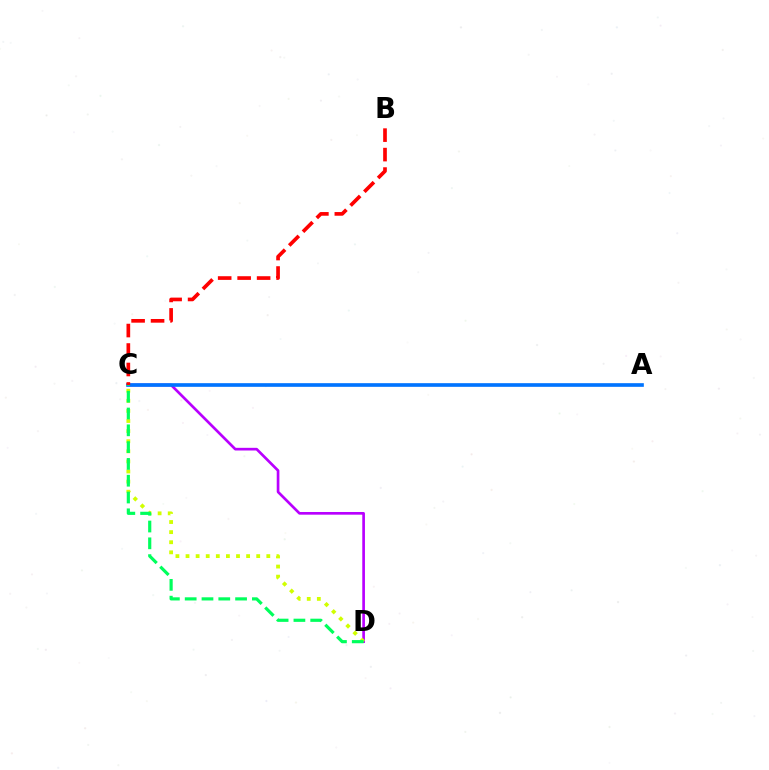{('C', 'D'): [{'color': '#b900ff', 'line_style': 'solid', 'thickness': 1.93}, {'color': '#d1ff00', 'line_style': 'dotted', 'thickness': 2.74}, {'color': '#00ff5c', 'line_style': 'dashed', 'thickness': 2.28}], ('A', 'C'): [{'color': '#0074ff', 'line_style': 'solid', 'thickness': 2.63}], ('B', 'C'): [{'color': '#ff0000', 'line_style': 'dashed', 'thickness': 2.65}]}